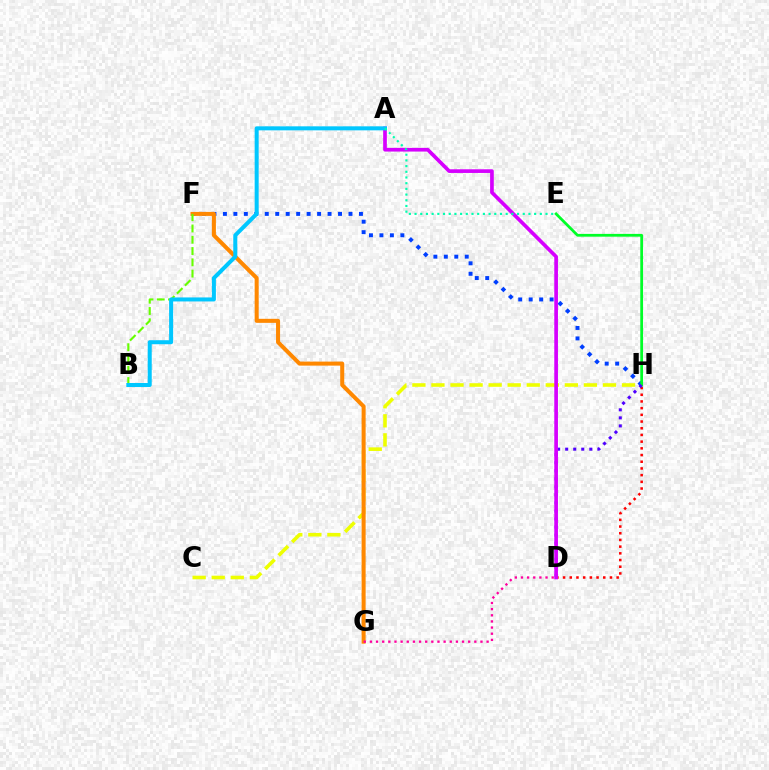{('C', 'H'): [{'color': '#eeff00', 'line_style': 'dashed', 'thickness': 2.59}], ('F', 'H'): [{'color': '#003fff', 'line_style': 'dotted', 'thickness': 2.84}], ('F', 'G'): [{'color': '#ff8800', 'line_style': 'solid', 'thickness': 2.9}], ('D', 'H'): [{'color': '#ff0000', 'line_style': 'dotted', 'thickness': 1.82}, {'color': '#4f00ff', 'line_style': 'dotted', 'thickness': 2.18}], ('E', 'H'): [{'color': '#00ff27', 'line_style': 'solid', 'thickness': 2.0}], ('B', 'F'): [{'color': '#66ff00', 'line_style': 'dashed', 'thickness': 1.53}], ('A', 'D'): [{'color': '#d600ff', 'line_style': 'solid', 'thickness': 2.65}], ('A', 'B'): [{'color': '#00c7ff', 'line_style': 'solid', 'thickness': 2.89}], ('D', 'G'): [{'color': '#ff00a0', 'line_style': 'dotted', 'thickness': 1.67}], ('A', 'E'): [{'color': '#00ffaf', 'line_style': 'dotted', 'thickness': 1.55}]}